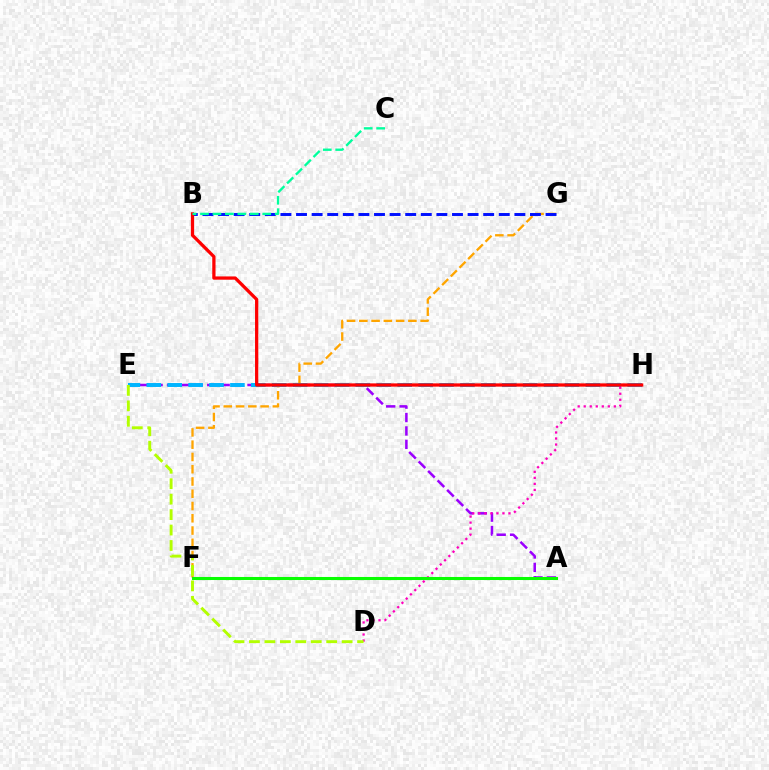{('F', 'G'): [{'color': '#ffa500', 'line_style': 'dashed', 'thickness': 1.67}], ('A', 'E'): [{'color': '#9b00ff', 'line_style': 'dashed', 'thickness': 1.82}], ('E', 'H'): [{'color': '#00b5ff', 'line_style': 'dashed', 'thickness': 2.84}], ('B', 'G'): [{'color': '#0010ff', 'line_style': 'dashed', 'thickness': 2.12}], ('D', 'H'): [{'color': '#ff00bd', 'line_style': 'dotted', 'thickness': 1.64}], ('D', 'E'): [{'color': '#b3ff00', 'line_style': 'dashed', 'thickness': 2.1}], ('A', 'F'): [{'color': '#08ff00', 'line_style': 'solid', 'thickness': 2.2}], ('B', 'H'): [{'color': '#ff0000', 'line_style': 'solid', 'thickness': 2.35}], ('B', 'C'): [{'color': '#00ff9d', 'line_style': 'dashed', 'thickness': 1.69}]}